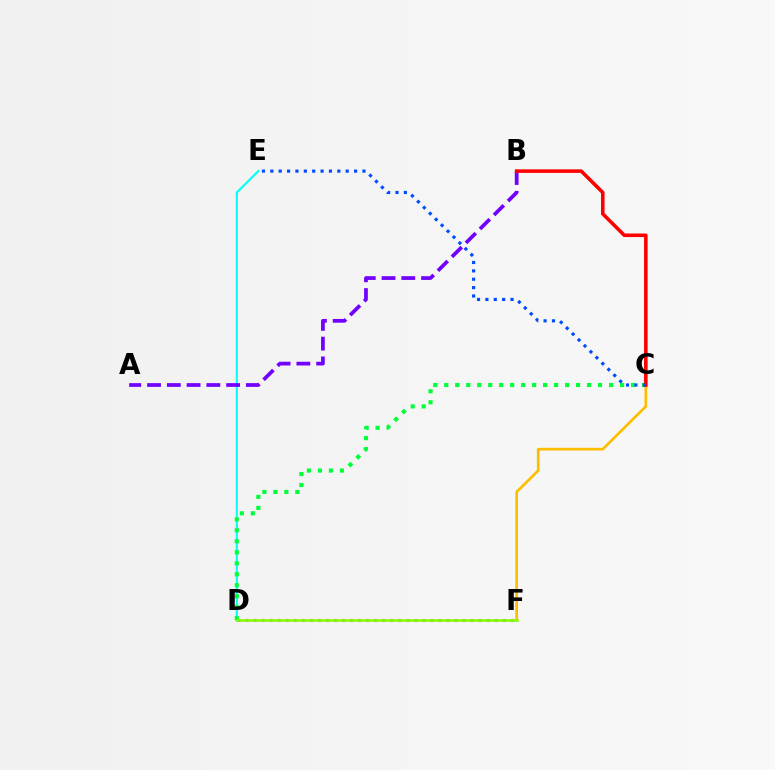{('C', 'F'): [{'color': '#ffbd00', 'line_style': 'solid', 'thickness': 1.94}], ('D', 'E'): [{'color': '#00fff6', 'line_style': 'solid', 'thickness': 1.52}], ('D', 'F'): [{'color': '#ff00cf', 'line_style': 'dotted', 'thickness': 2.18}, {'color': '#84ff00', 'line_style': 'solid', 'thickness': 1.9}], ('C', 'D'): [{'color': '#00ff39', 'line_style': 'dotted', 'thickness': 2.99}], ('A', 'B'): [{'color': '#7200ff', 'line_style': 'dashed', 'thickness': 2.69}], ('B', 'C'): [{'color': '#ff0000', 'line_style': 'solid', 'thickness': 2.58}], ('C', 'E'): [{'color': '#004bff', 'line_style': 'dotted', 'thickness': 2.28}]}